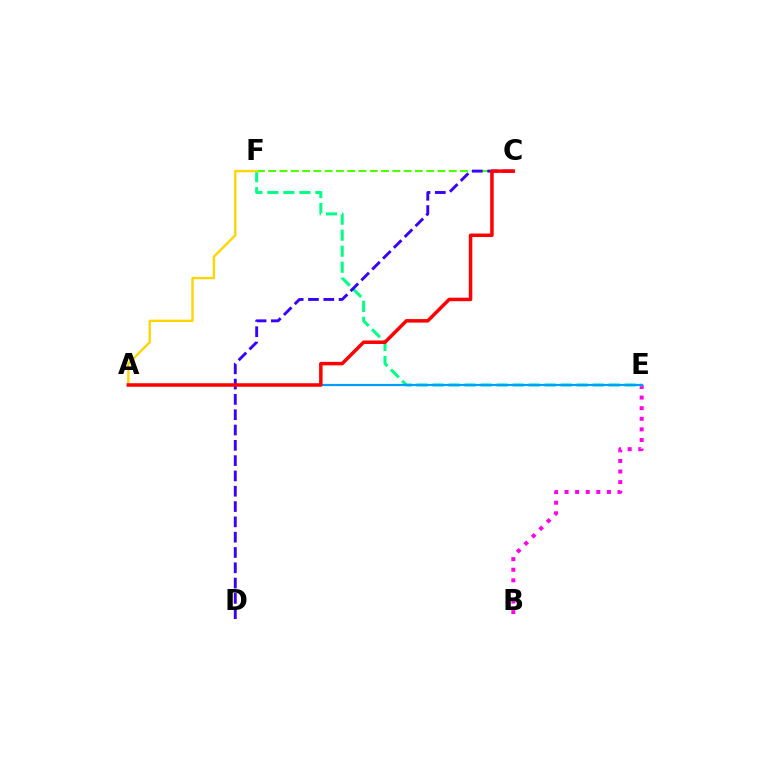{('B', 'E'): [{'color': '#ff00ed', 'line_style': 'dotted', 'thickness': 2.88}], ('C', 'F'): [{'color': '#4fff00', 'line_style': 'dashed', 'thickness': 1.53}], ('E', 'F'): [{'color': '#00ff86', 'line_style': 'dashed', 'thickness': 2.17}], ('A', 'F'): [{'color': '#ffd500', 'line_style': 'solid', 'thickness': 1.71}], ('C', 'D'): [{'color': '#3700ff', 'line_style': 'dashed', 'thickness': 2.08}], ('A', 'E'): [{'color': '#009eff', 'line_style': 'solid', 'thickness': 1.6}], ('A', 'C'): [{'color': '#ff0000', 'line_style': 'solid', 'thickness': 2.52}]}